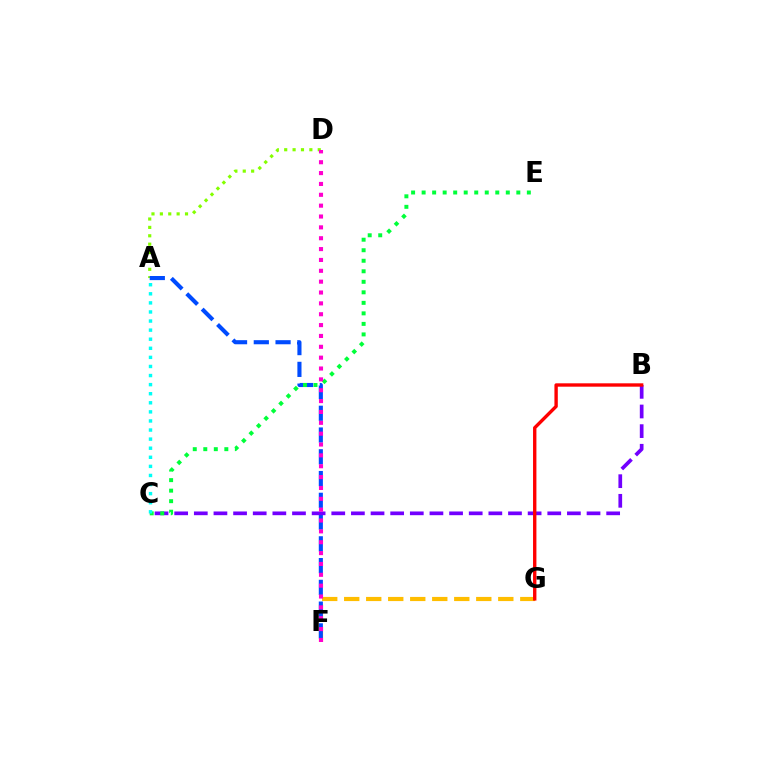{('F', 'G'): [{'color': '#ffbd00', 'line_style': 'dashed', 'thickness': 2.99}], ('A', 'D'): [{'color': '#84ff00', 'line_style': 'dotted', 'thickness': 2.28}], ('A', 'F'): [{'color': '#004bff', 'line_style': 'dashed', 'thickness': 2.96}], ('B', 'C'): [{'color': '#7200ff', 'line_style': 'dashed', 'thickness': 2.67}], ('B', 'G'): [{'color': '#ff0000', 'line_style': 'solid', 'thickness': 2.43}], ('C', 'E'): [{'color': '#00ff39', 'line_style': 'dotted', 'thickness': 2.86}], ('A', 'C'): [{'color': '#00fff6', 'line_style': 'dotted', 'thickness': 2.47}], ('D', 'F'): [{'color': '#ff00cf', 'line_style': 'dotted', 'thickness': 2.95}]}